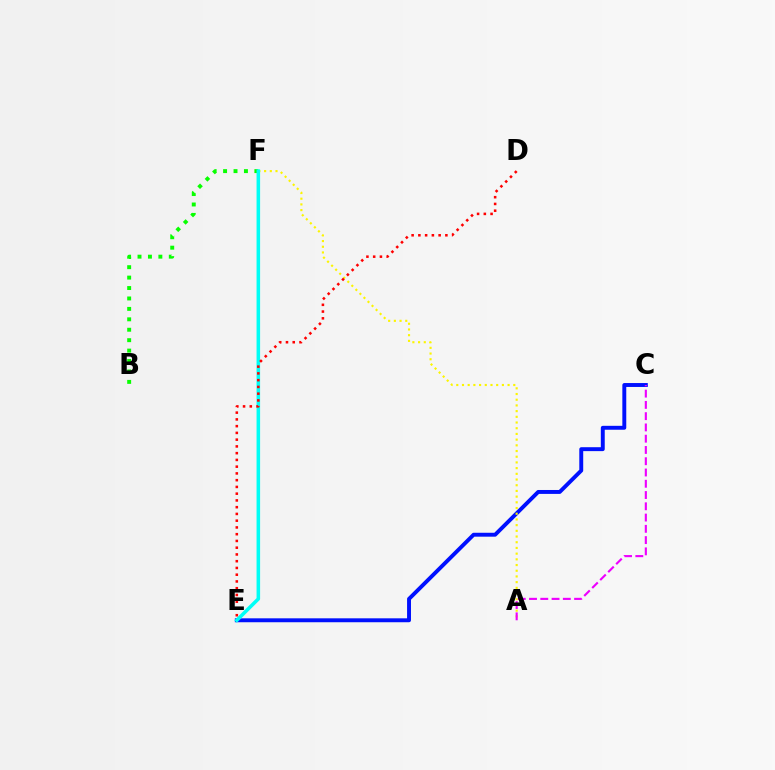{('C', 'E'): [{'color': '#0010ff', 'line_style': 'solid', 'thickness': 2.82}], ('B', 'F'): [{'color': '#08ff00', 'line_style': 'dotted', 'thickness': 2.83}], ('A', 'F'): [{'color': '#fcf500', 'line_style': 'dotted', 'thickness': 1.55}], ('E', 'F'): [{'color': '#00fff6', 'line_style': 'solid', 'thickness': 2.55}], ('A', 'C'): [{'color': '#ee00ff', 'line_style': 'dashed', 'thickness': 1.53}], ('D', 'E'): [{'color': '#ff0000', 'line_style': 'dotted', 'thickness': 1.83}]}